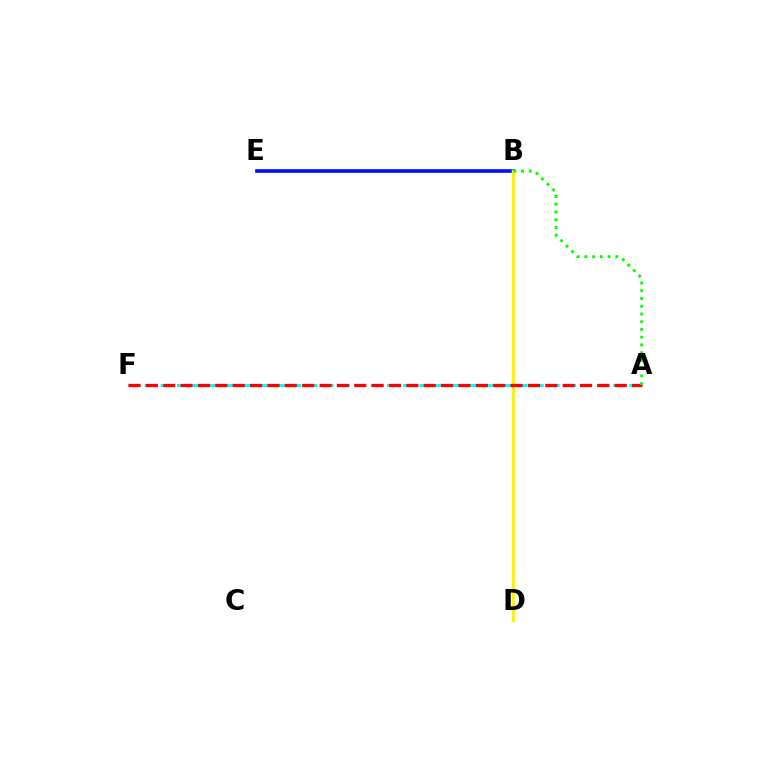{('B', 'D'): [{'color': '#ee00ff', 'line_style': 'solid', 'thickness': 1.91}, {'color': '#fcf500', 'line_style': 'solid', 'thickness': 2.5}], ('A', 'F'): [{'color': '#00fff6', 'line_style': 'dashed', 'thickness': 2.19}, {'color': '#ff0000', 'line_style': 'dashed', 'thickness': 2.36}], ('B', 'E'): [{'color': '#0010ff', 'line_style': 'solid', 'thickness': 2.62}], ('A', 'B'): [{'color': '#08ff00', 'line_style': 'dotted', 'thickness': 2.1}]}